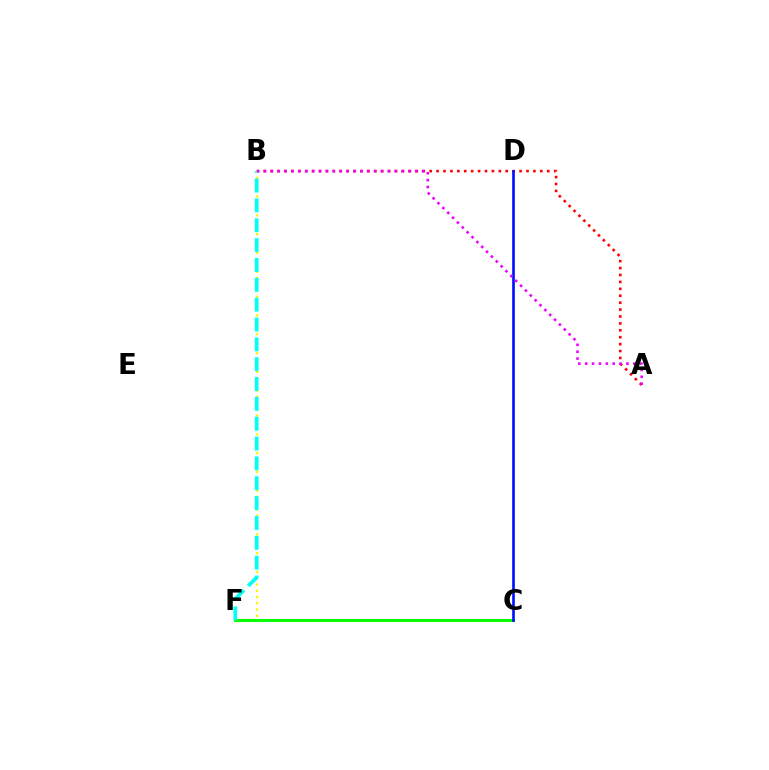{('A', 'B'): [{'color': '#ff0000', 'line_style': 'dotted', 'thickness': 1.88}, {'color': '#ee00ff', 'line_style': 'dotted', 'thickness': 1.87}], ('B', 'F'): [{'color': '#fcf500', 'line_style': 'dotted', 'thickness': 1.7}, {'color': '#00fff6', 'line_style': 'dashed', 'thickness': 2.7}], ('C', 'F'): [{'color': '#08ff00', 'line_style': 'solid', 'thickness': 2.15}], ('C', 'D'): [{'color': '#0010ff', 'line_style': 'solid', 'thickness': 1.91}]}